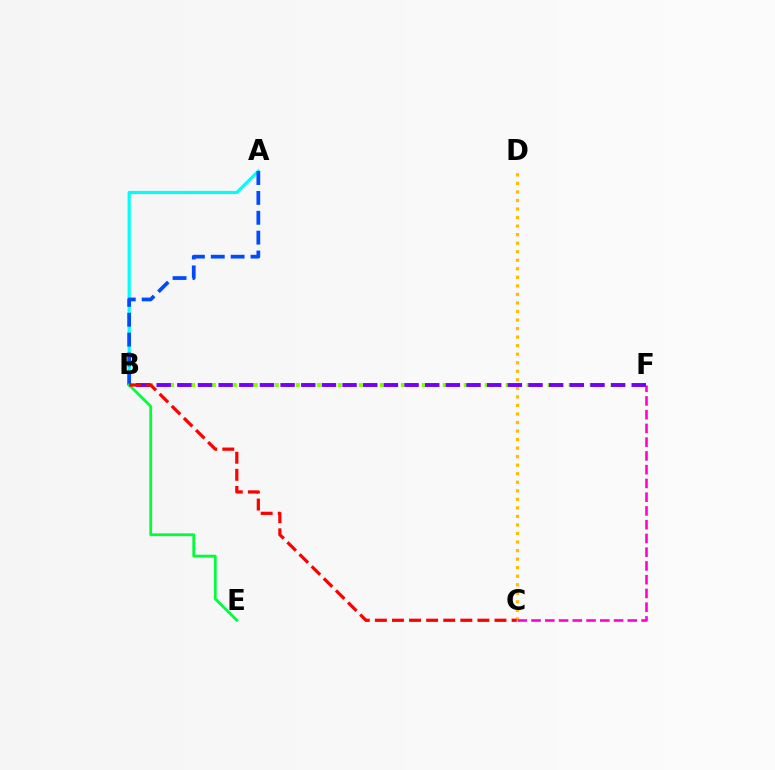{('A', 'B'): [{'color': '#00fff6', 'line_style': 'solid', 'thickness': 2.29}, {'color': '#004bff', 'line_style': 'dashed', 'thickness': 2.7}], ('C', 'D'): [{'color': '#ffbd00', 'line_style': 'dotted', 'thickness': 2.32}], ('C', 'F'): [{'color': '#ff00cf', 'line_style': 'dashed', 'thickness': 1.87}], ('B', 'F'): [{'color': '#84ff00', 'line_style': 'dotted', 'thickness': 2.85}, {'color': '#7200ff', 'line_style': 'dashed', 'thickness': 2.81}], ('B', 'E'): [{'color': '#00ff39', 'line_style': 'solid', 'thickness': 2.0}], ('B', 'C'): [{'color': '#ff0000', 'line_style': 'dashed', 'thickness': 2.32}]}